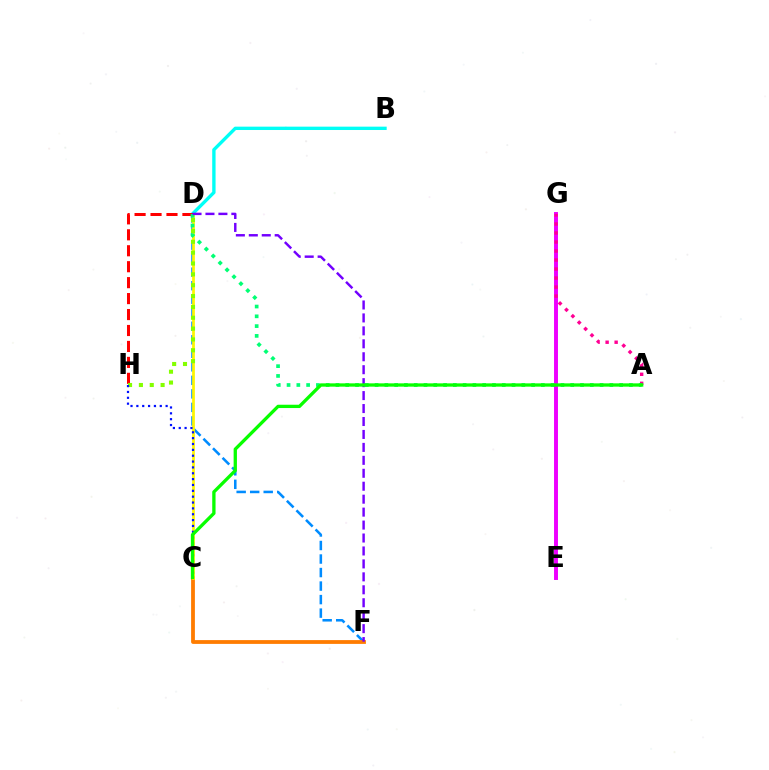{('E', 'G'): [{'color': '#ee00ff', 'line_style': 'solid', 'thickness': 2.83}], ('D', 'F'): [{'color': '#008cff', 'line_style': 'dashed', 'thickness': 1.84}, {'color': '#7200ff', 'line_style': 'dashed', 'thickness': 1.76}], ('C', 'F'): [{'color': '#ff7c00', 'line_style': 'solid', 'thickness': 2.73}], ('C', 'D'): [{'color': '#fcf500', 'line_style': 'solid', 'thickness': 1.97}], ('B', 'D'): [{'color': '#00fff6', 'line_style': 'solid', 'thickness': 2.41}], ('A', 'G'): [{'color': '#ff0094', 'line_style': 'dotted', 'thickness': 2.45}], ('D', 'H'): [{'color': '#ff0000', 'line_style': 'dashed', 'thickness': 2.17}, {'color': '#84ff00', 'line_style': 'dotted', 'thickness': 2.95}], ('C', 'H'): [{'color': '#0010ff', 'line_style': 'dotted', 'thickness': 1.59}], ('A', 'D'): [{'color': '#00ff74', 'line_style': 'dotted', 'thickness': 2.66}], ('A', 'C'): [{'color': '#08ff00', 'line_style': 'solid', 'thickness': 2.38}]}